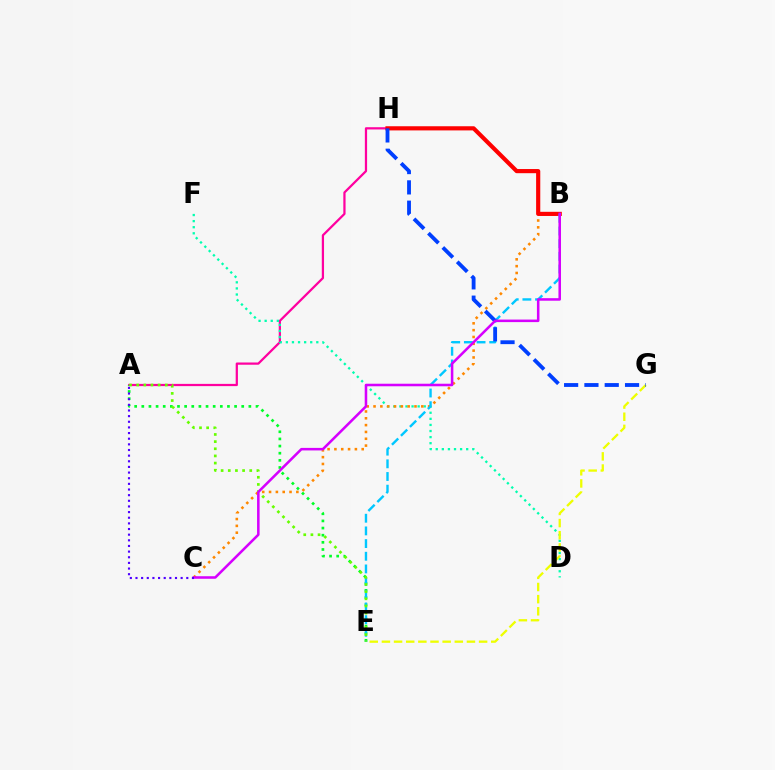{('A', 'H'): [{'color': '#ff00a0', 'line_style': 'solid', 'thickness': 1.61}], ('A', 'E'): [{'color': '#00ff27', 'line_style': 'dotted', 'thickness': 1.94}, {'color': '#66ff00', 'line_style': 'dotted', 'thickness': 1.94}], ('D', 'F'): [{'color': '#00ffaf', 'line_style': 'dotted', 'thickness': 1.65}], ('B', 'C'): [{'color': '#ff8800', 'line_style': 'dotted', 'thickness': 1.85}, {'color': '#d600ff', 'line_style': 'solid', 'thickness': 1.83}], ('B', 'H'): [{'color': '#ff0000', 'line_style': 'solid', 'thickness': 3.0}], ('B', 'E'): [{'color': '#00c7ff', 'line_style': 'dashed', 'thickness': 1.72}], ('E', 'G'): [{'color': '#eeff00', 'line_style': 'dashed', 'thickness': 1.65}], ('G', 'H'): [{'color': '#003fff', 'line_style': 'dashed', 'thickness': 2.76}], ('A', 'C'): [{'color': '#4f00ff', 'line_style': 'dotted', 'thickness': 1.53}]}